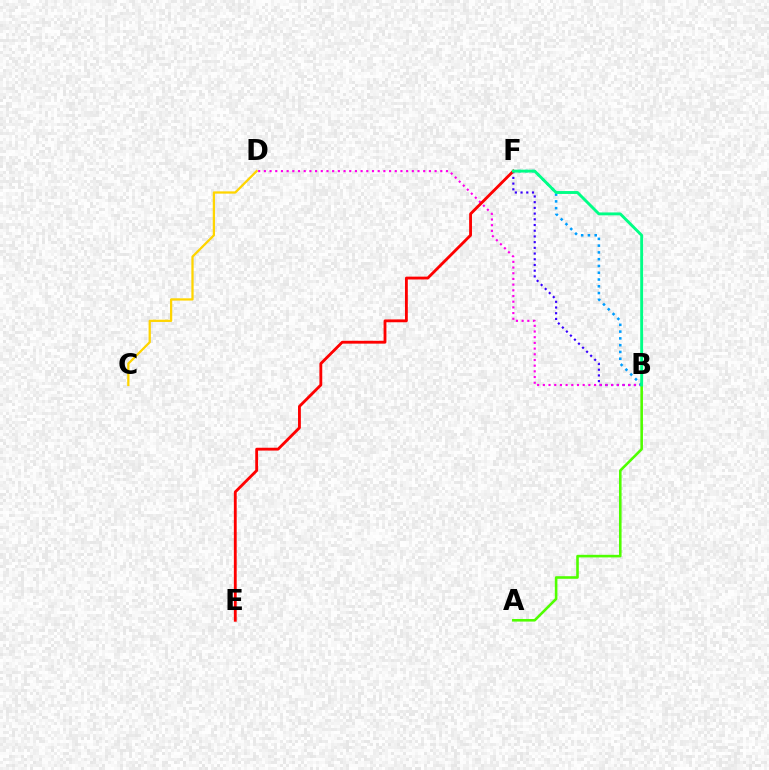{('B', 'F'): [{'color': '#3700ff', 'line_style': 'dotted', 'thickness': 1.55}, {'color': '#009eff', 'line_style': 'dotted', 'thickness': 1.84}, {'color': '#00ff86', 'line_style': 'solid', 'thickness': 2.08}], ('B', 'D'): [{'color': '#ff00ed', 'line_style': 'dotted', 'thickness': 1.55}], ('C', 'D'): [{'color': '#ffd500', 'line_style': 'solid', 'thickness': 1.63}], ('A', 'B'): [{'color': '#4fff00', 'line_style': 'solid', 'thickness': 1.86}], ('E', 'F'): [{'color': '#ff0000', 'line_style': 'solid', 'thickness': 2.04}]}